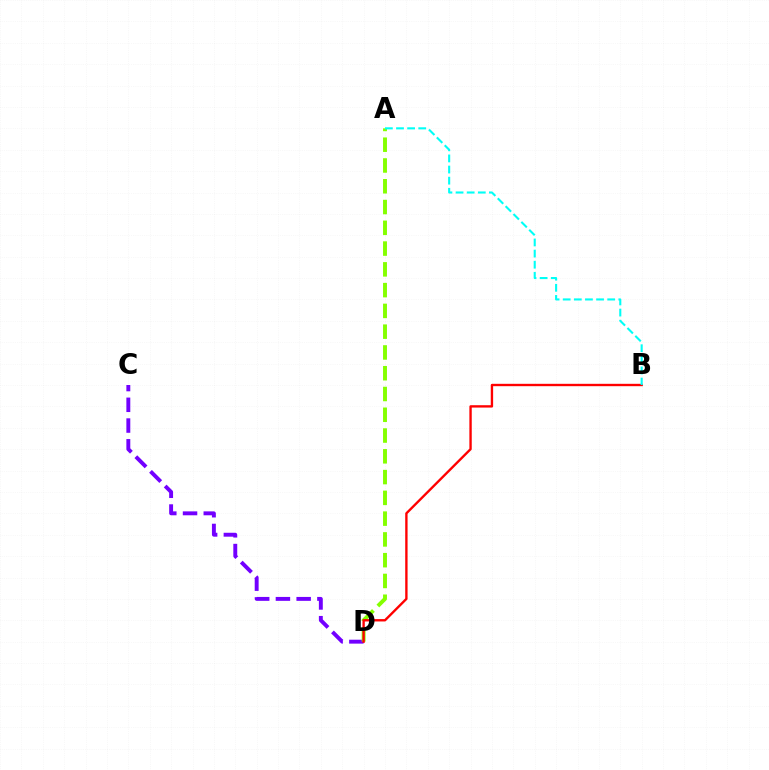{('C', 'D'): [{'color': '#7200ff', 'line_style': 'dashed', 'thickness': 2.82}], ('A', 'D'): [{'color': '#84ff00', 'line_style': 'dashed', 'thickness': 2.82}], ('B', 'D'): [{'color': '#ff0000', 'line_style': 'solid', 'thickness': 1.7}], ('A', 'B'): [{'color': '#00fff6', 'line_style': 'dashed', 'thickness': 1.51}]}